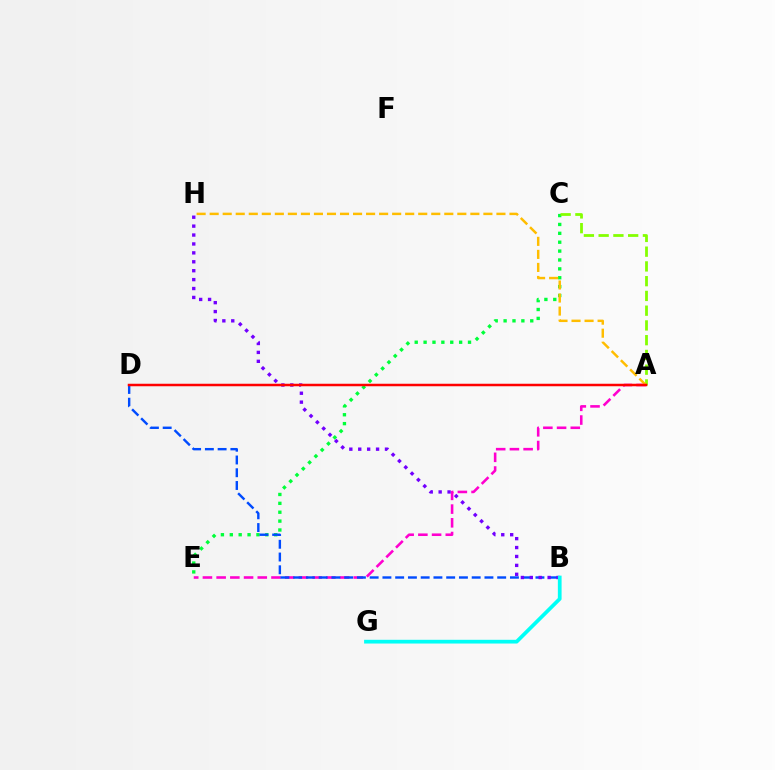{('C', 'E'): [{'color': '#00ff39', 'line_style': 'dotted', 'thickness': 2.41}], ('A', 'C'): [{'color': '#84ff00', 'line_style': 'dashed', 'thickness': 2.0}], ('A', 'E'): [{'color': '#ff00cf', 'line_style': 'dashed', 'thickness': 1.86}], ('B', 'D'): [{'color': '#004bff', 'line_style': 'dashed', 'thickness': 1.73}], ('A', 'H'): [{'color': '#ffbd00', 'line_style': 'dashed', 'thickness': 1.77}], ('B', 'H'): [{'color': '#7200ff', 'line_style': 'dotted', 'thickness': 2.42}], ('B', 'G'): [{'color': '#00fff6', 'line_style': 'solid', 'thickness': 2.68}], ('A', 'D'): [{'color': '#ff0000', 'line_style': 'solid', 'thickness': 1.8}]}